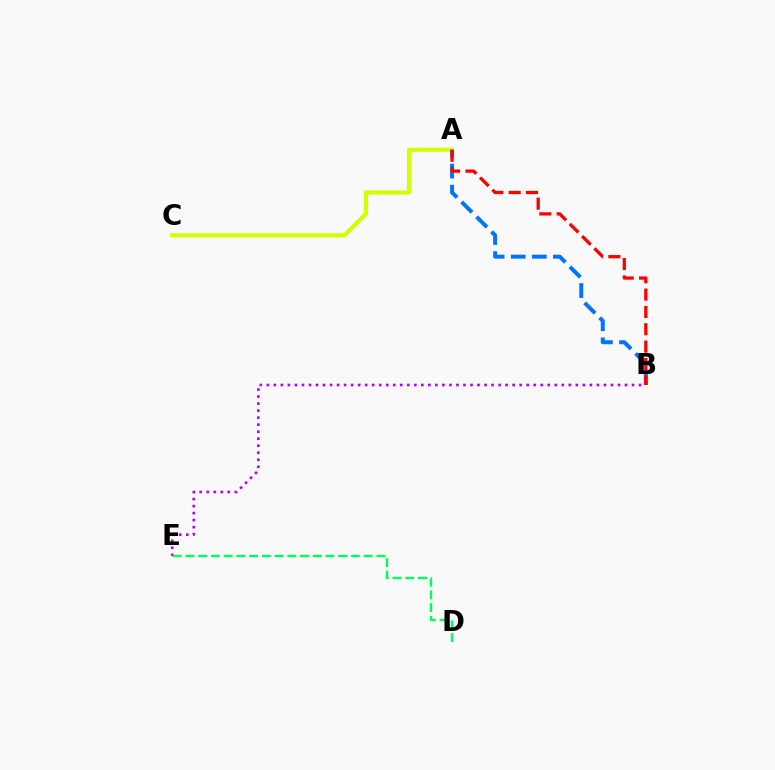{('A', 'C'): [{'color': '#d1ff00', 'line_style': 'solid', 'thickness': 2.99}], ('B', 'E'): [{'color': '#b900ff', 'line_style': 'dotted', 'thickness': 1.91}], ('A', 'B'): [{'color': '#0074ff', 'line_style': 'dashed', 'thickness': 2.87}, {'color': '#ff0000', 'line_style': 'dashed', 'thickness': 2.36}], ('D', 'E'): [{'color': '#00ff5c', 'line_style': 'dashed', 'thickness': 1.73}]}